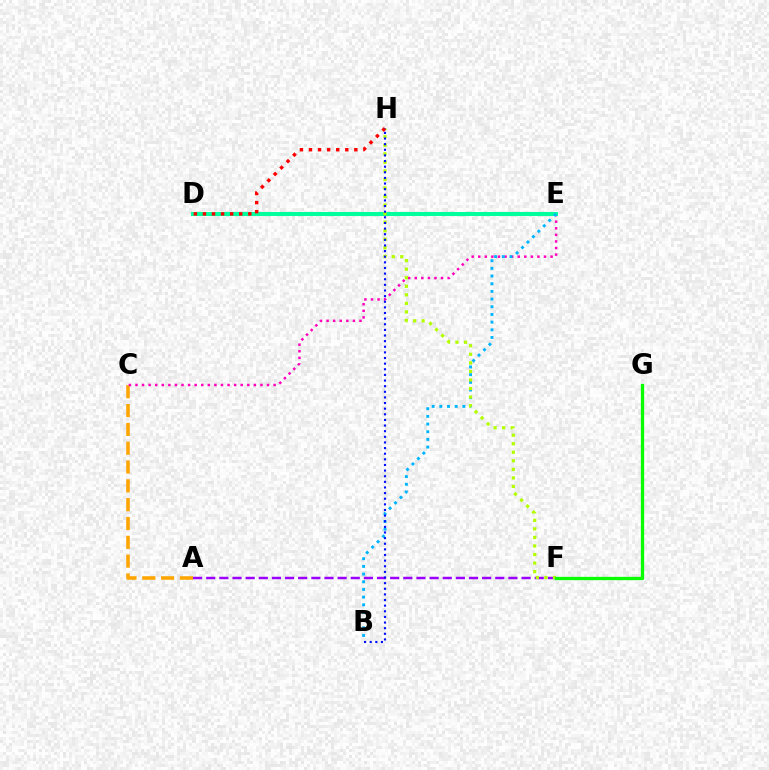{('A', 'C'): [{'color': '#ffa500', 'line_style': 'dashed', 'thickness': 2.56}], ('C', 'E'): [{'color': '#ff00bd', 'line_style': 'dotted', 'thickness': 1.79}], ('A', 'F'): [{'color': '#9b00ff', 'line_style': 'dashed', 'thickness': 1.78}], ('D', 'E'): [{'color': '#00ff9d', 'line_style': 'solid', 'thickness': 2.93}], ('B', 'E'): [{'color': '#00b5ff', 'line_style': 'dotted', 'thickness': 2.09}], ('F', 'H'): [{'color': '#b3ff00', 'line_style': 'dotted', 'thickness': 2.32}], ('D', 'H'): [{'color': '#ff0000', 'line_style': 'dotted', 'thickness': 2.47}], ('B', 'H'): [{'color': '#0010ff', 'line_style': 'dotted', 'thickness': 1.53}], ('F', 'G'): [{'color': '#08ff00', 'line_style': 'solid', 'thickness': 2.36}]}